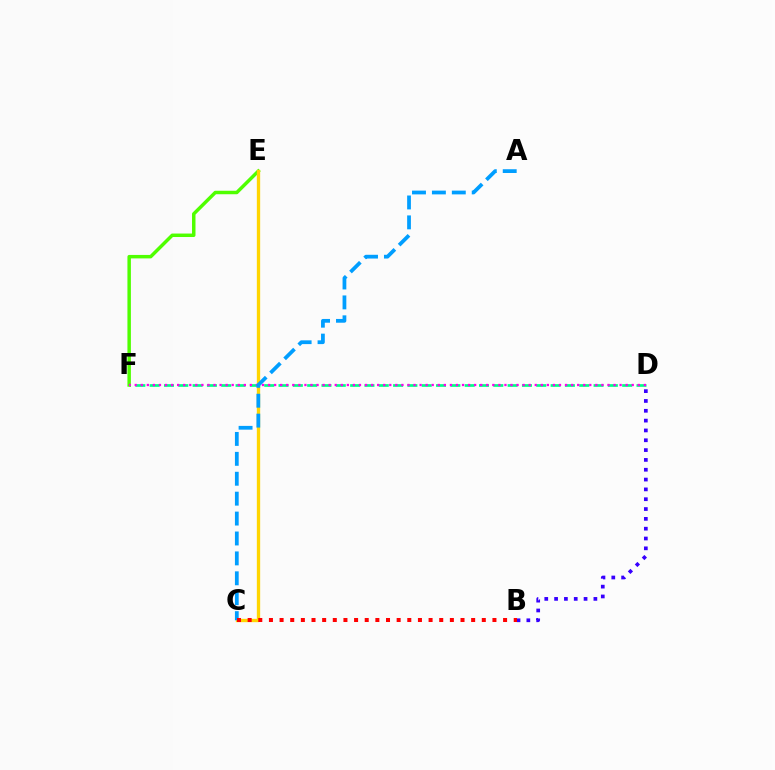{('D', 'F'): [{'color': '#00ff86', 'line_style': 'dashed', 'thickness': 1.95}, {'color': '#ff00ed', 'line_style': 'dotted', 'thickness': 1.65}], ('E', 'F'): [{'color': '#4fff00', 'line_style': 'solid', 'thickness': 2.5}], ('C', 'E'): [{'color': '#ffd500', 'line_style': 'solid', 'thickness': 2.39}], ('B', 'D'): [{'color': '#3700ff', 'line_style': 'dotted', 'thickness': 2.67}], ('A', 'C'): [{'color': '#009eff', 'line_style': 'dashed', 'thickness': 2.7}], ('B', 'C'): [{'color': '#ff0000', 'line_style': 'dotted', 'thickness': 2.89}]}